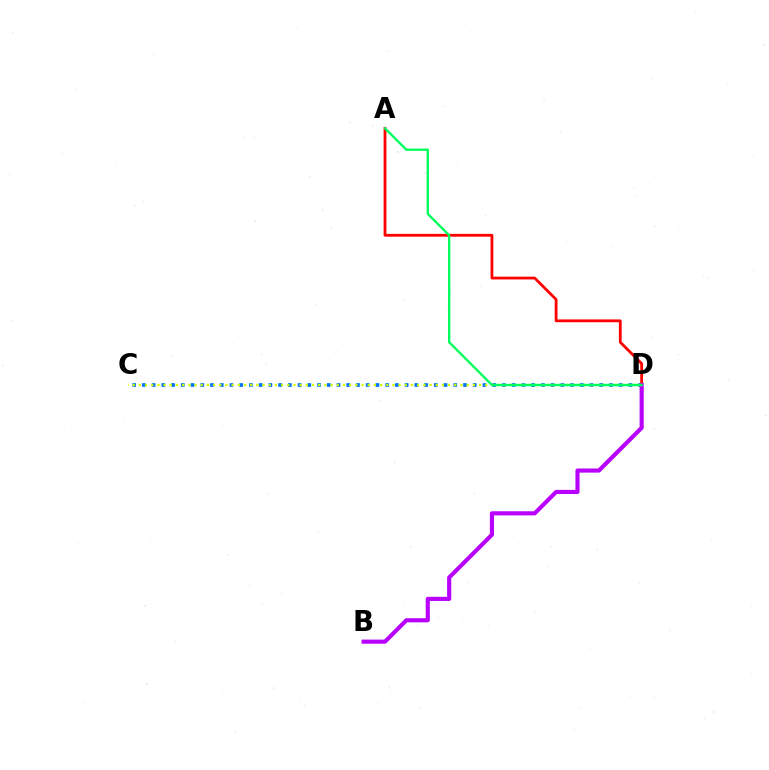{('A', 'D'): [{'color': '#ff0000', 'line_style': 'solid', 'thickness': 2.01}, {'color': '#00ff5c', 'line_style': 'solid', 'thickness': 1.7}], ('C', 'D'): [{'color': '#0074ff', 'line_style': 'dotted', 'thickness': 2.64}, {'color': '#d1ff00', 'line_style': 'dotted', 'thickness': 1.68}], ('B', 'D'): [{'color': '#b900ff', 'line_style': 'solid', 'thickness': 2.97}]}